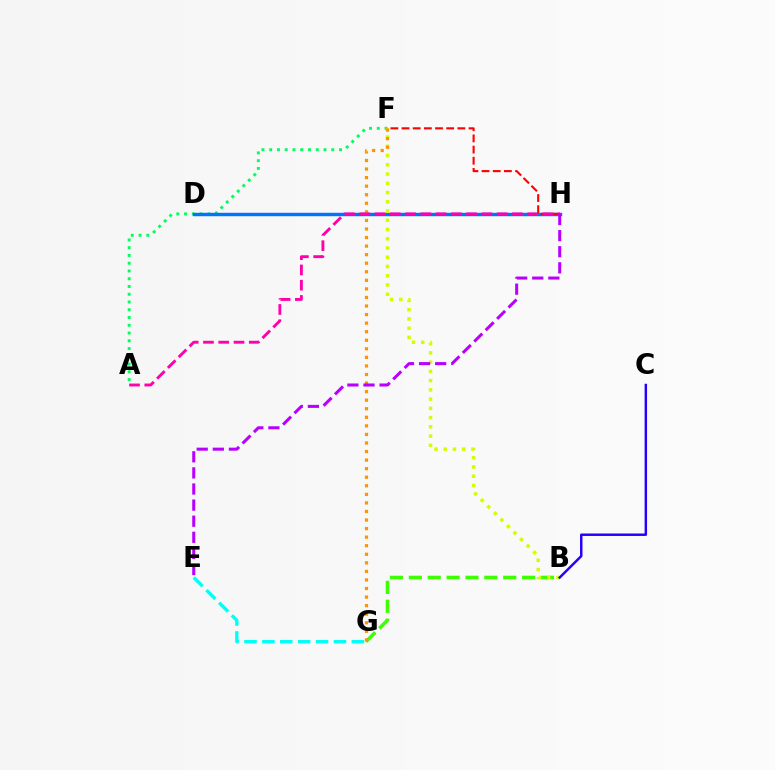{('A', 'F'): [{'color': '#00ff5c', 'line_style': 'dotted', 'thickness': 2.11}], ('B', 'G'): [{'color': '#3dff00', 'line_style': 'dashed', 'thickness': 2.56}], ('D', 'H'): [{'color': '#0074ff', 'line_style': 'solid', 'thickness': 2.46}], ('B', 'F'): [{'color': '#d1ff00', 'line_style': 'dotted', 'thickness': 2.51}], ('B', 'C'): [{'color': '#2500ff', 'line_style': 'solid', 'thickness': 1.77}], ('F', 'H'): [{'color': '#ff0000', 'line_style': 'dashed', 'thickness': 1.52}], ('F', 'G'): [{'color': '#ff9400', 'line_style': 'dotted', 'thickness': 2.33}], ('A', 'H'): [{'color': '#ff00ac', 'line_style': 'dashed', 'thickness': 2.07}], ('E', 'G'): [{'color': '#00fff6', 'line_style': 'dashed', 'thickness': 2.43}], ('E', 'H'): [{'color': '#b900ff', 'line_style': 'dashed', 'thickness': 2.19}]}